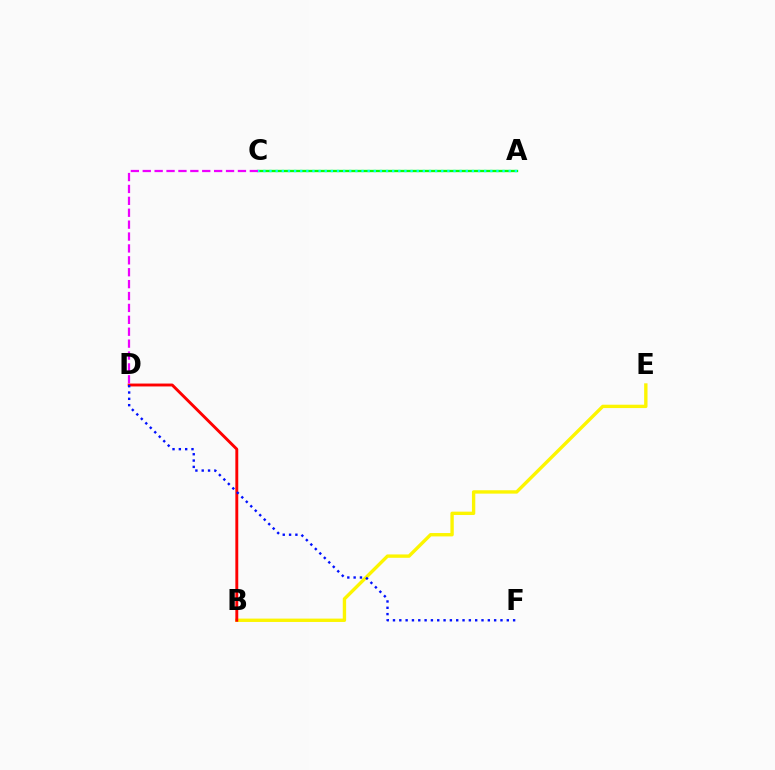{('A', 'C'): [{'color': '#08ff00', 'line_style': 'solid', 'thickness': 1.69}, {'color': '#00fff6', 'line_style': 'dotted', 'thickness': 1.67}], ('B', 'E'): [{'color': '#fcf500', 'line_style': 'solid', 'thickness': 2.42}], ('B', 'D'): [{'color': '#ff0000', 'line_style': 'solid', 'thickness': 2.09}], ('D', 'F'): [{'color': '#0010ff', 'line_style': 'dotted', 'thickness': 1.72}], ('C', 'D'): [{'color': '#ee00ff', 'line_style': 'dashed', 'thickness': 1.62}]}